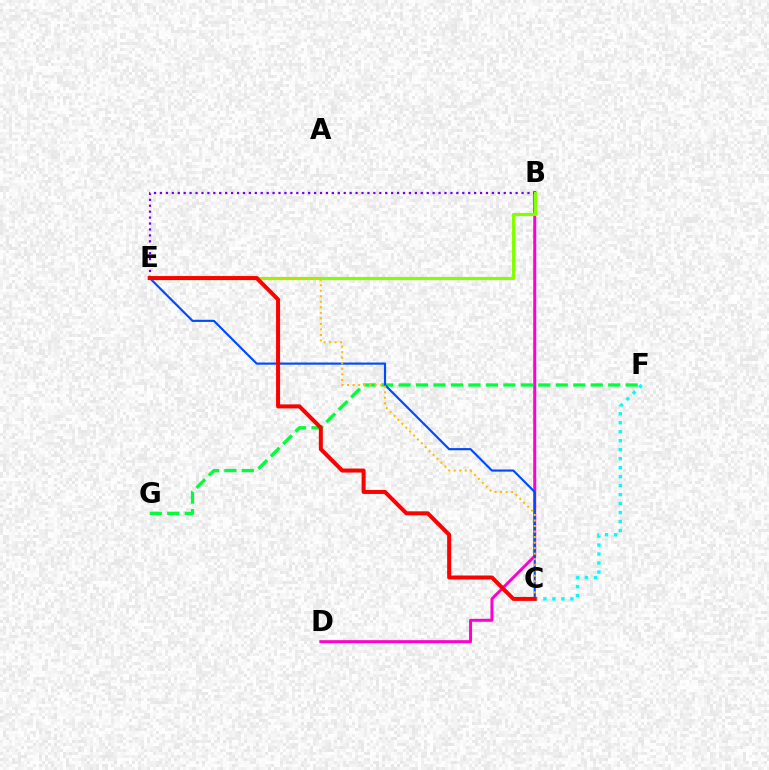{('F', 'G'): [{'color': '#00ff39', 'line_style': 'dashed', 'thickness': 2.37}], ('B', 'D'): [{'color': '#ff00cf', 'line_style': 'solid', 'thickness': 2.16}], ('B', 'E'): [{'color': '#7200ff', 'line_style': 'dotted', 'thickness': 1.61}, {'color': '#84ff00', 'line_style': 'solid', 'thickness': 2.3}], ('C', 'E'): [{'color': '#004bff', 'line_style': 'solid', 'thickness': 1.55}, {'color': '#ffbd00', 'line_style': 'dotted', 'thickness': 1.5}, {'color': '#ff0000', 'line_style': 'solid', 'thickness': 2.89}], ('C', 'F'): [{'color': '#00fff6', 'line_style': 'dotted', 'thickness': 2.44}]}